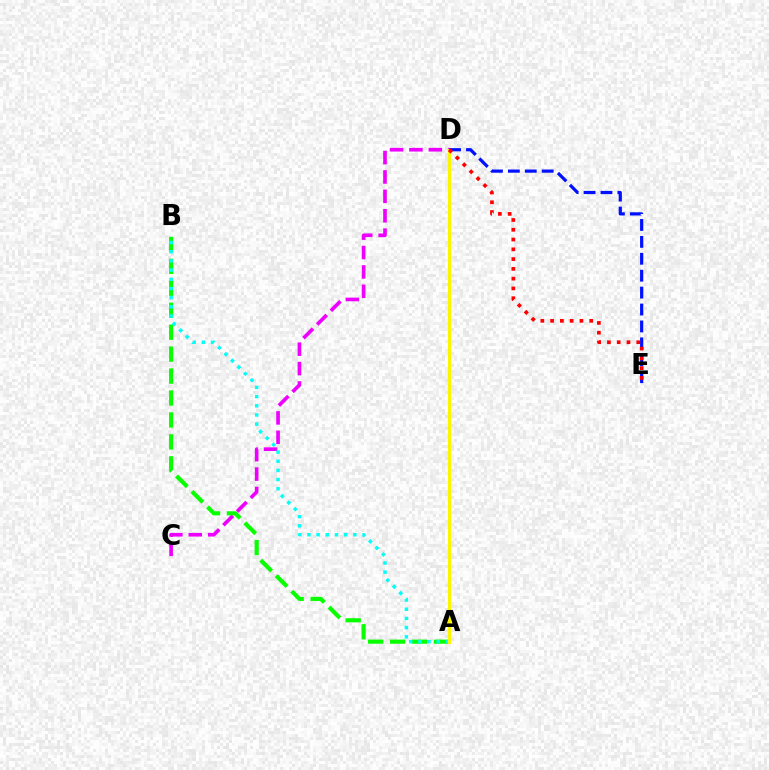{('C', 'D'): [{'color': '#ee00ff', 'line_style': 'dashed', 'thickness': 2.63}], ('A', 'B'): [{'color': '#08ff00', 'line_style': 'dashed', 'thickness': 2.98}, {'color': '#00fff6', 'line_style': 'dotted', 'thickness': 2.5}], ('A', 'D'): [{'color': '#fcf500', 'line_style': 'solid', 'thickness': 2.25}], ('D', 'E'): [{'color': '#0010ff', 'line_style': 'dashed', 'thickness': 2.3}, {'color': '#ff0000', 'line_style': 'dotted', 'thickness': 2.66}]}